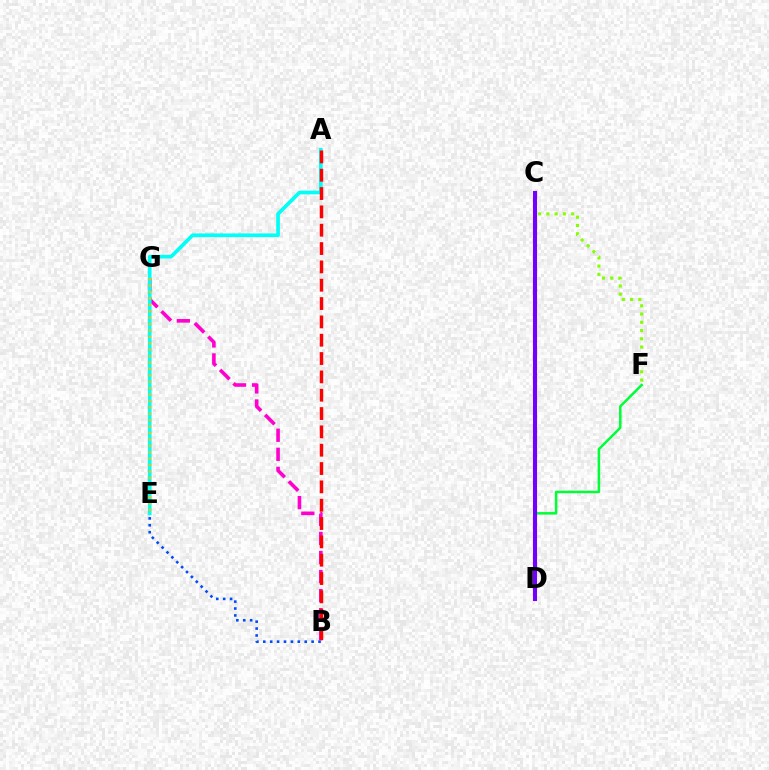{('C', 'F'): [{'color': '#84ff00', 'line_style': 'dotted', 'thickness': 2.24}], ('D', 'F'): [{'color': '#00ff39', 'line_style': 'solid', 'thickness': 1.82}], ('B', 'G'): [{'color': '#004bff', 'line_style': 'dotted', 'thickness': 1.88}, {'color': '#ff00cf', 'line_style': 'dashed', 'thickness': 2.59}], ('A', 'E'): [{'color': '#00fff6', 'line_style': 'solid', 'thickness': 2.64}], ('C', 'D'): [{'color': '#7200ff', 'line_style': 'solid', 'thickness': 2.95}], ('E', 'G'): [{'color': '#ffbd00', 'line_style': 'dotted', 'thickness': 1.74}], ('A', 'B'): [{'color': '#ff0000', 'line_style': 'dashed', 'thickness': 2.49}]}